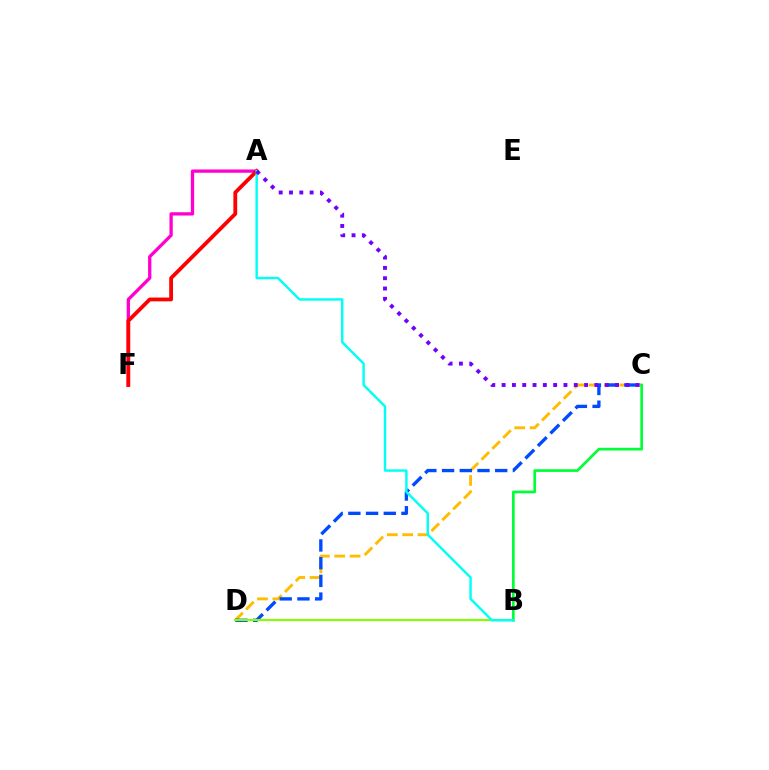{('A', 'F'): [{'color': '#ff00cf', 'line_style': 'solid', 'thickness': 2.37}, {'color': '#ff0000', 'line_style': 'solid', 'thickness': 2.74}], ('C', 'D'): [{'color': '#ffbd00', 'line_style': 'dashed', 'thickness': 2.09}, {'color': '#004bff', 'line_style': 'dashed', 'thickness': 2.41}], ('B', 'C'): [{'color': '#00ff39', 'line_style': 'solid', 'thickness': 1.95}], ('B', 'D'): [{'color': '#84ff00', 'line_style': 'solid', 'thickness': 1.54}], ('A', 'B'): [{'color': '#00fff6', 'line_style': 'solid', 'thickness': 1.75}], ('A', 'C'): [{'color': '#7200ff', 'line_style': 'dotted', 'thickness': 2.8}]}